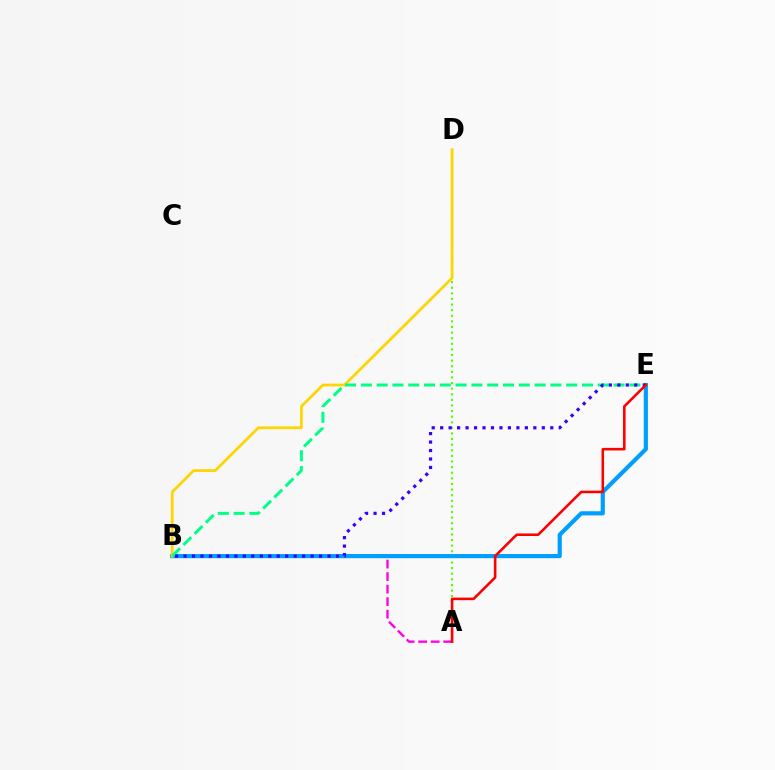{('A', 'B'): [{'color': '#ff00ed', 'line_style': 'dashed', 'thickness': 1.7}], ('A', 'D'): [{'color': '#4fff00', 'line_style': 'dotted', 'thickness': 1.52}], ('B', 'E'): [{'color': '#009eff', 'line_style': 'solid', 'thickness': 3.0}, {'color': '#00ff86', 'line_style': 'dashed', 'thickness': 2.15}, {'color': '#3700ff', 'line_style': 'dotted', 'thickness': 2.3}], ('B', 'D'): [{'color': '#ffd500', 'line_style': 'solid', 'thickness': 1.99}], ('A', 'E'): [{'color': '#ff0000', 'line_style': 'solid', 'thickness': 1.85}]}